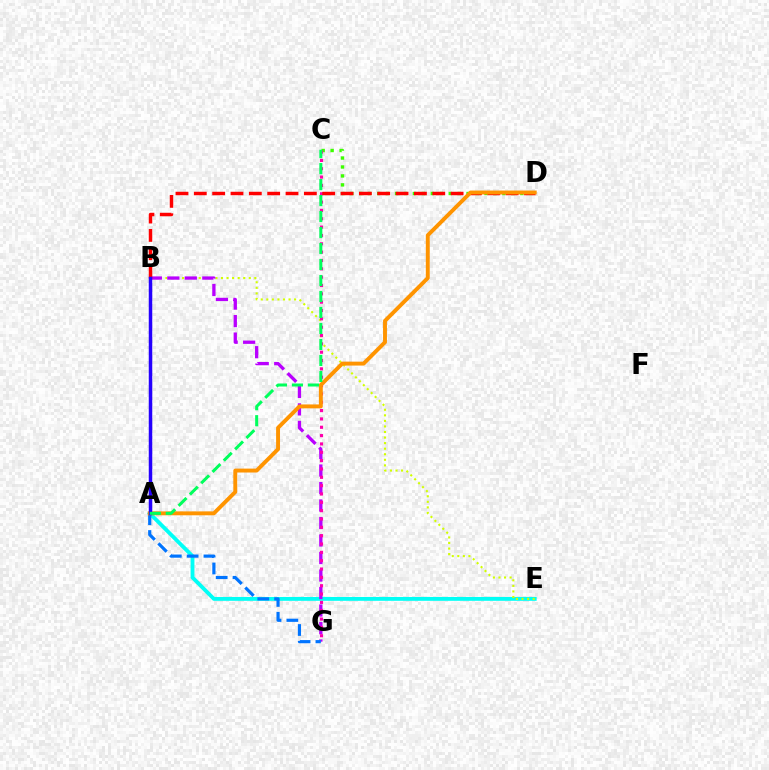{('A', 'E'): [{'color': '#00fff6', 'line_style': 'solid', 'thickness': 2.77}], ('C', 'D'): [{'color': '#3dff00', 'line_style': 'dotted', 'thickness': 2.43}], ('B', 'E'): [{'color': '#d1ff00', 'line_style': 'dotted', 'thickness': 1.51}], ('B', 'G'): [{'color': '#b900ff', 'line_style': 'dashed', 'thickness': 2.38}], ('C', 'G'): [{'color': '#ff00ac', 'line_style': 'dotted', 'thickness': 2.27}], ('A', 'G'): [{'color': '#0074ff', 'line_style': 'dashed', 'thickness': 2.28}], ('B', 'D'): [{'color': '#ff0000', 'line_style': 'dashed', 'thickness': 2.49}], ('A', 'D'): [{'color': '#ff9400', 'line_style': 'solid', 'thickness': 2.82}], ('A', 'B'): [{'color': '#2500ff', 'line_style': 'solid', 'thickness': 2.52}], ('A', 'C'): [{'color': '#00ff5c', 'line_style': 'dashed', 'thickness': 2.17}]}